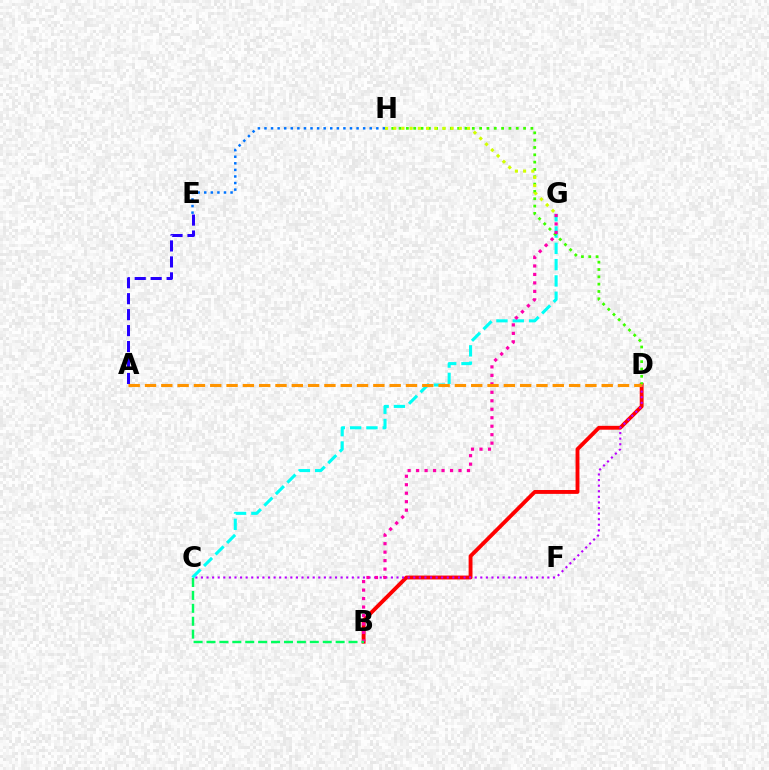{('A', 'E'): [{'color': '#2500ff', 'line_style': 'dashed', 'thickness': 2.17}], ('B', 'D'): [{'color': '#ff0000', 'line_style': 'solid', 'thickness': 2.79}], ('C', 'D'): [{'color': '#b900ff', 'line_style': 'dotted', 'thickness': 1.52}], ('C', 'G'): [{'color': '#00fff6', 'line_style': 'dashed', 'thickness': 2.21}], ('D', 'H'): [{'color': '#3dff00', 'line_style': 'dotted', 'thickness': 1.99}], ('E', 'H'): [{'color': '#0074ff', 'line_style': 'dotted', 'thickness': 1.79}], ('B', 'G'): [{'color': '#ff00ac', 'line_style': 'dotted', 'thickness': 2.3}], ('B', 'C'): [{'color': '#00ff5c', 'line_style': 'dashed', 'thickness': 1.75}], ('A', 'D'): [{'color': '#ff9400', 'line_style': 'dashed', 'thickness': 2.22}], ('G', 'H'): [{'color': '#d1ff00', 'line_style': 'dotted', 'thickness': 2.23}]}